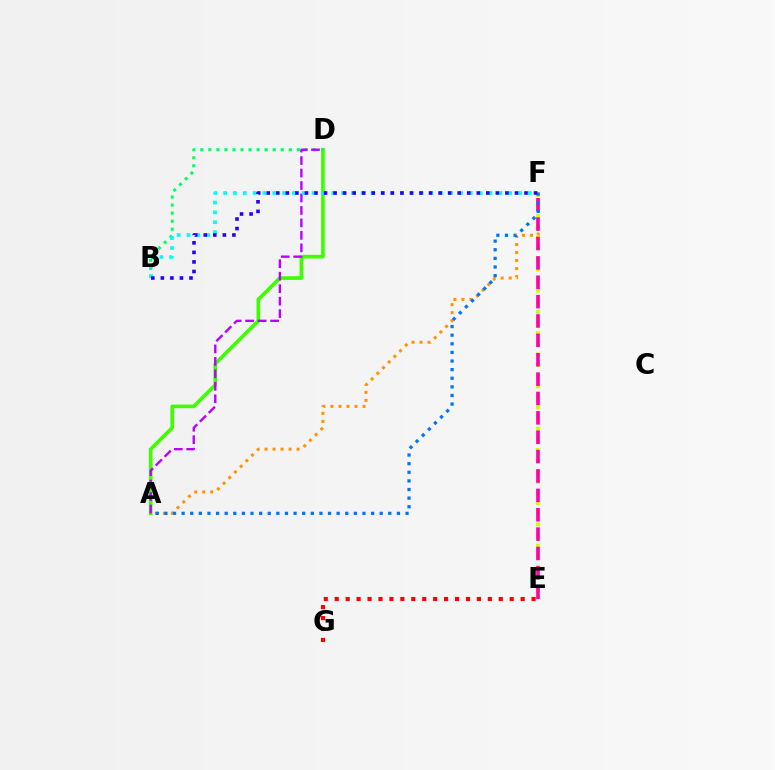{('A', 'D'): [{'color': '#3dff00', 'line_style': 'solid', 'thickness': 2.63}, {'color': '#b900ff', 'line_style': 'dashed', 'thickness': 1.69}], ('A', 'F'): [{'color': '#ff9400', 'line_style': 'dotted', 'thickness': 2.18}, {'color': '#0074ff', 'line_style': 'dotted', 'thickness': 2.34}], ('B', 'D'): [{'color': '#00ff5c', 'line_style': 'dotted', 'thickness': 2.18}], ('E', 'F'): [{'color': '#d1ff00', 'line_style': 'dotted', 'thickness': 2.89}, {'color': '#ff00ac', 'line_style': 'dashed', 'thickness': 2.63}], ('E', 'G'): [{'color': '#ff0000', 'line_style': 'dotted', 'thickness': 2.97}], ('B', 'F'): [{'color': '#00fff6', 'line_style': 'dotted', 'thickness': 2.67}, {'color': '#2500ff', 'line_style': 'dotted', 'thickness': 2.59}]}